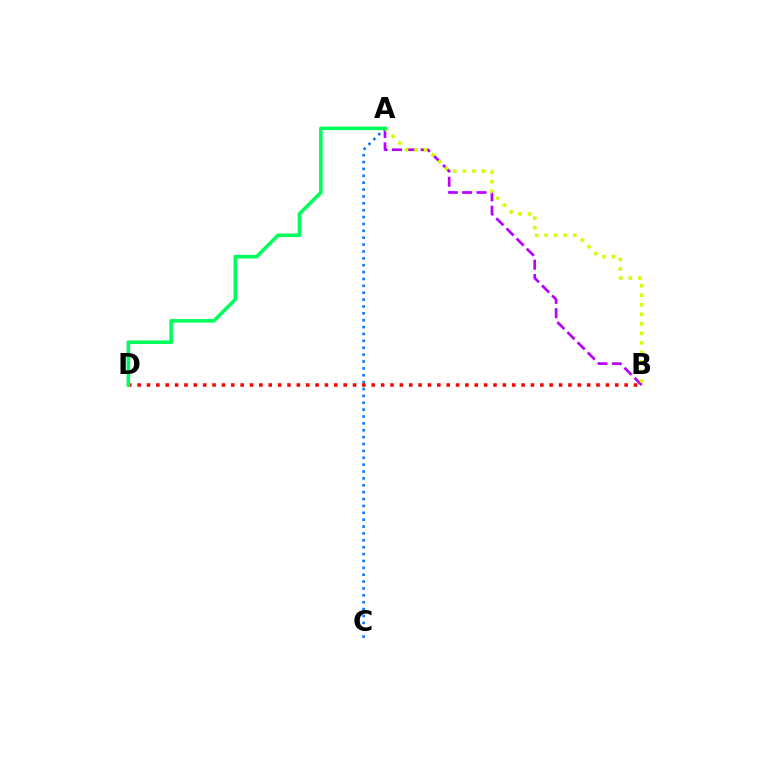{('A', 'B'): [{'color': '#b900ff', 'line_style': 'dashed', 'thickness': 1.95}, {'color': '#d1ff00', 'line_style': 'dotted', 'thickness': 2.59}], ('A', 'C'): [{'color': '#0074ff', 'line_style': 'dotted', 'thickness': 1.87}], ('B', 'D'): [{'color': '#ff0000', 'line_style': 'dotted', 'thickness': 2.54}], ('A', 'D'): [{'color': '#00ff5c', 'line_style': 'solid', 'thickness': 2.58}]}